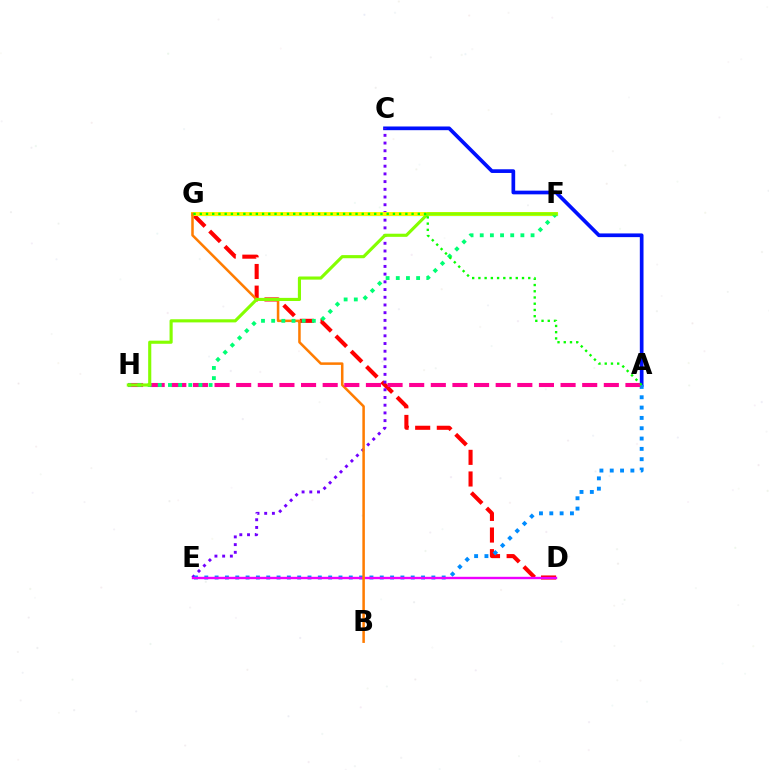{('F', 'G'): [{'color': '#00fff6', 'line_style': 'solid', 'thickness': 2.32}, {'color': '#fcf500', 'line_style': 'solid', 'thickness': 2.85}], ('A', 'C'): [{'color': '#0010ff', 'line_style': 'solid', 'thickness': 2.66}], ('D', 'G'): [{'color': '#ff0000', 'line_style': 'dashed', 'thickness': 2.94}], ('C', 'E'): [{'color': '#7200ff', 'line_style': 'dotted', 'thickness': 2.09}], ('A', 'E'): [{'color': '#008cff', 'line_style': 'dotted', 'thickness': 2.8}], ('D', 'E'): [{'color': '#ee00ff', 'line_style': 'solid', 'thickness': 1.72}], ('B', 'G'): [{'color': '#ff7c00', 'line_style': 'solid', 'thickness': 1.82}], ('A', 'H'): [{'color': '#ff0094', 'line_style': 'dashed', 'thickness': 2.94}], ('F', 'H'): [{'color': '#00ff74', 'line_style': 'dotted', 'thickness': 2.76}, {'color': '#84ff00', 'line_style': 'solid', 'thickness': 2.25}], ('A', 'G'): [{'color': '#08ff00', 'line_style': 'dotted', 'thickness': 1.69}]}